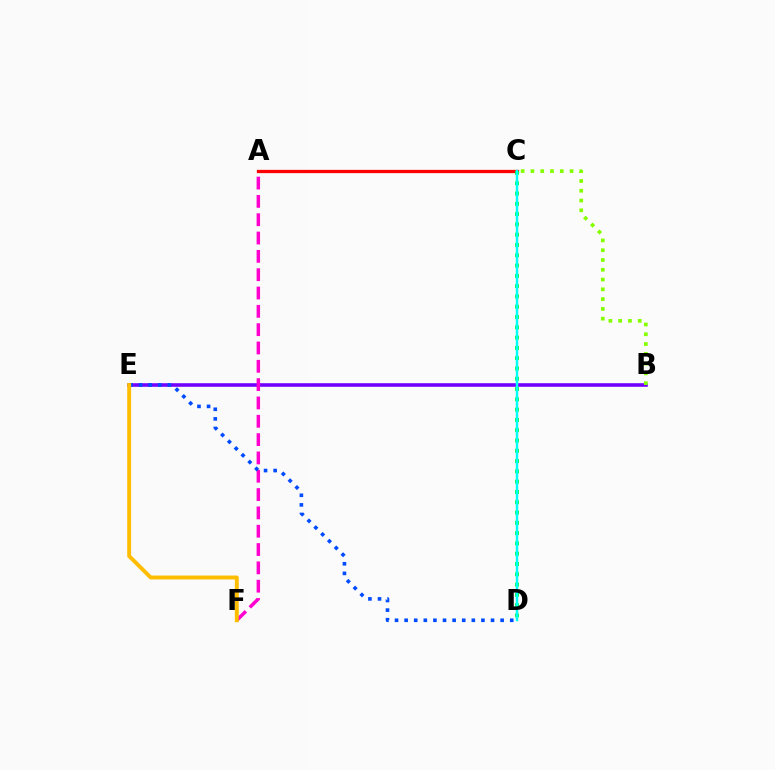{('B', 'E'): [{'color': '#7200ff', 'line_style': 'solid', 'thickness': 2.57}], ('A', 'C'): [{'color': '#ff0000', 'line_style': 'solid', 'thickness': 2.36}], ('A', 'F'): [{'color': '#ff00cf', 'line_style': 'dashed', 'thickness': 2.49}], ('C', 'D'): [{'color': '#00ff39', 'line_style': 'dotted', 'thickness': 2.8}, {'color': '#00fff6', 'line_style': 'solid', 'thickness': 1.77}], ('D', 'E'): [{'color': '#004bff', 'line_style': 'dotted', 'thickness': 2.61}], ('B', 'C'): [{'color': '#84ff00', 'line_style': 'dotted', 'thickness': 2.66}], ('E', 'F'): [{'color': '#ffbd00', 'line_style': 'solid', 'thickness': 2.81}]}